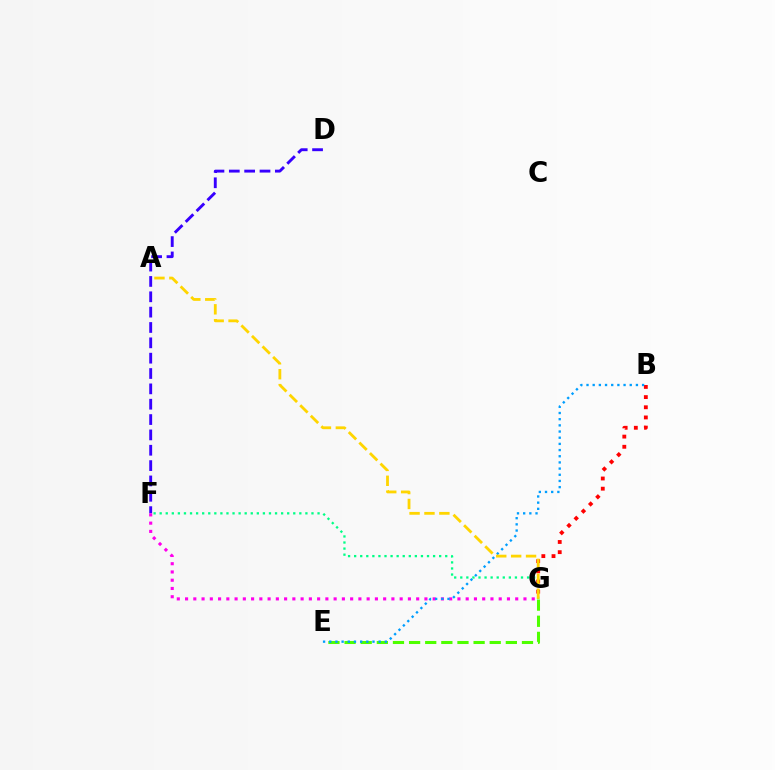{('B', 'G'): [{'color': '#ff0000', 'line_style': 'dotted', 'thickness': 2.76}], ('D', 'F'): [{'color': '#3700ff', 'line_style': 'dashed', 'thickness': 2.08}], ('E', 'G'): [{'color': '#4fff00', 'line_style': 'dashed', 'thickness': 2.19}], ('F', 'G'): [{'color': '#ff00ed', 'line_style': 'dotted', 'thickness': 2.24}, {'color': '#00ff86', 'line_style': 'dotted', 'thickness': 1.65}], ('B', 'E'): [{'color': '#009eff', 'line_style': 'dotted', 'thickness': 1.68}], ('A', 'G'): [{'color': '#ffd500', 'line_style': 'dashed', 'thickness': 2.02}]}